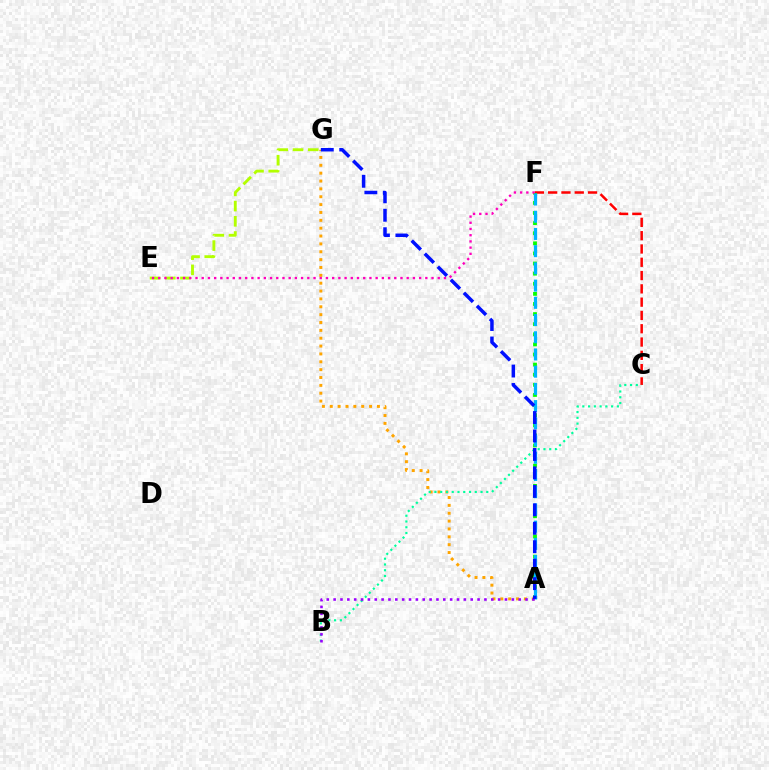{('C', 'F'): [{'color': '#ff0000', 'line_style': 'dashed', 'thickness': 1.81}], ('A', 'G'): [{'color': '#ffa500', 'line_style': 'dotted', 'thickness': 2.14}, {'color': '#0010ff', 'line_style': 'dashed', 'thickness': 2.51}], ('A', 'F'): [{'color': '#08ff00', 'line_style': 'dotted', 'thickness': 2.75}, {'color': '#00b5ff', 'line_style': 'dashed', 'thickness': 2.34}], ('B', 'C'): [{'color': '#00ff9d', 'line_style': 'dotted', 'thickness': 1.57}], ('E', 'G'): [{'color': '#b3ff00', 'line_style': 'dashed', 'thickness': 2.07}], ('E', 'F'): [{'color': '#ff00bd', 'line_style': 'dotted', 'thickness': 1.69}], ('A', 'B'): [{'color': '#9b00ff', 'line_style': 'dotted', 'thickness': 1.86}]}